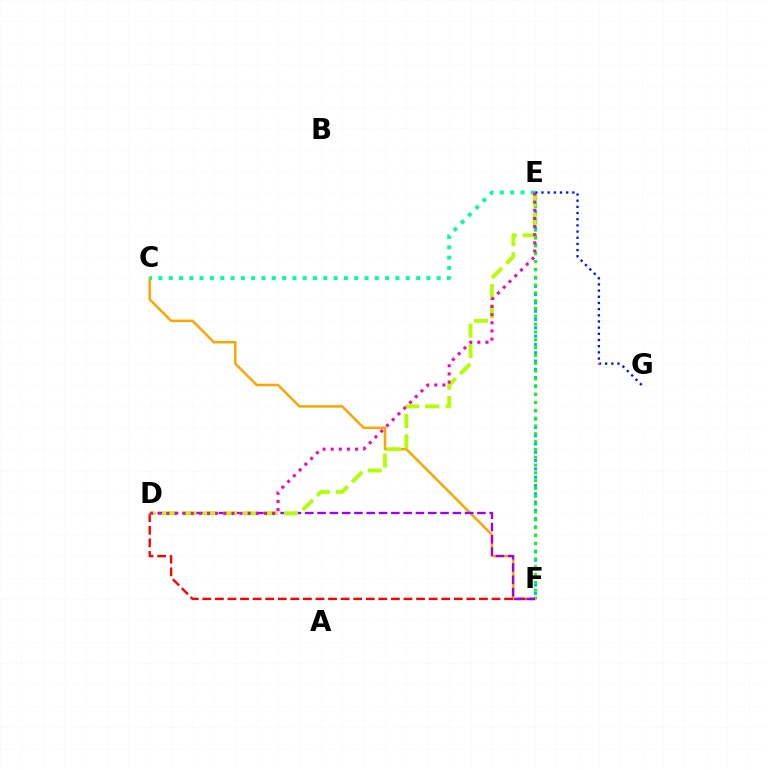{('E', 'F'): [{'color': '#00b5ff', 'line_style': 'dotted', 'thickness': 2.25}, {'color': '#08ff00', 'line_style': 'dotted', 'thickness': 2.13}], ('C', 'F'): [{'color': '#ffa500', 'line_style': 'solid', 'thickness': 1.8}], ('D', 'F'): [{'color': '#ff0000', 'line_style': 'dashed', 'thickness': 1.71}, {'color': '#9b00ff', 'line_style': 'dashed', 'thickness': 1.67}], ('D', 'E'): [{'color': '#b3ff00', 'line_style': 'dashed', 'thickness': 2.76}, {'color': '#ff00bd', 'line_style': 'dotted', 'thickness': 2.21}], ('E', 'G'): [{'color': '#0010ff', 'line_style': 'dotted', 'thickness': 1.68}], ('C', 'E'): [{'color': '#00ff9d', 'line_style': 'dotted', 'thickness': 2.8}]}